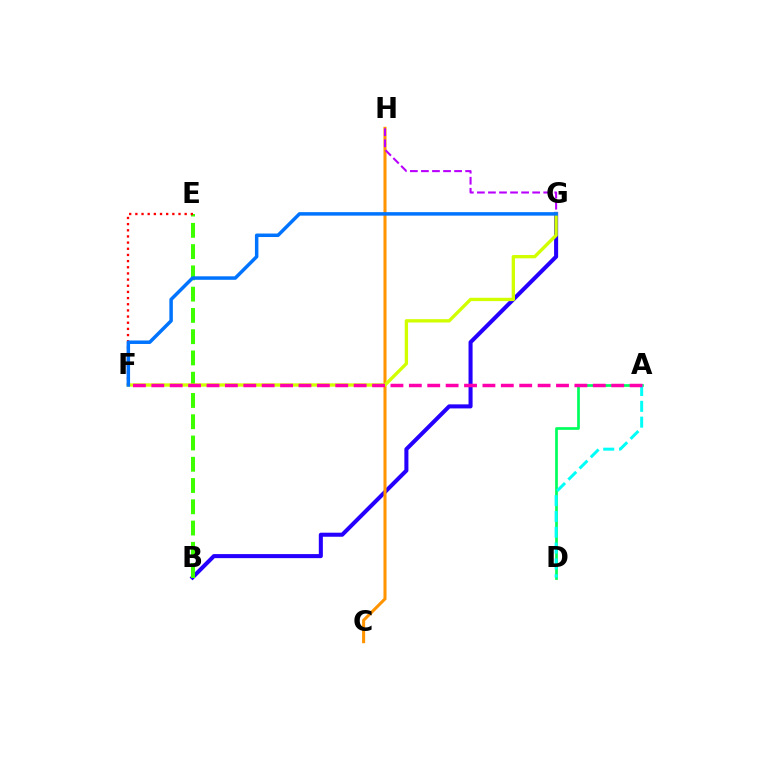{('A', 'D'): [{'color': '#00ff5c', 'line_style': 'solid', 'thickness': 1.95}, {'color': '#00fff6', 'line_style': 'dashed', 'thickness': 2.15}], ('B', 'G'): [{'color': '#2500ff', 'line_style': 'solid', 'thickness': 2.92}], ('C', 'H'): [{'color': '#ff9400', 'line_style': 'solid', 'thickness': 2.19}], ('B', 'E'): [{'color': '#3dff00', 'line_style': 'dashed', 'thickness': 2.89}], ('G', 'H'): [{'color': '#b900ff', 'line_style': 'dashed', 'thickness': 1.5}], ('F', 'G'): [{'color': '#d1ff00', 'line_style': 'solid', 'thickness': 2.4}, {'color': '#0074ff', 'line_style': 'solid', 'thickness': 2.51}], ('E', 'F'): [{'color': '#ff0000', 'line_style': 'dotted', 'thickness': 1.67}], ('A', 'F'): [{'color': '#ff00ac', 'line_style': 'dashed', 'thickness': 2.5}]}